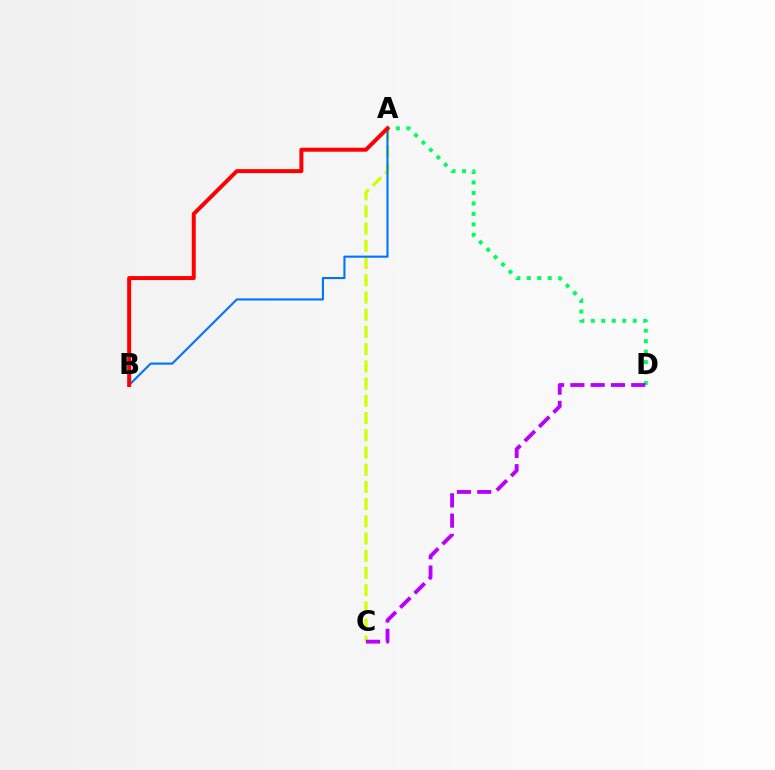{('A', 'C'): [{'color': '#d1ff00', 'line_style': 'dashed', 'thickness': 2.34}], ('A', 'D'): [{'color': '#00ff5c', 'line_style': 'dotted', 'thickness': 2.84}], ('A', 'B'): [{'color': '#0074ff', 'line_style': 'solid', 'thickness': 1.52}, {'color': '#ff0000', 'line_style': 'solid', 'thickness': 2.86}], ('C', 'D'): [{'color': '#b900ff', 'line_style': 'dashed', 'thickness': 2.76}]}